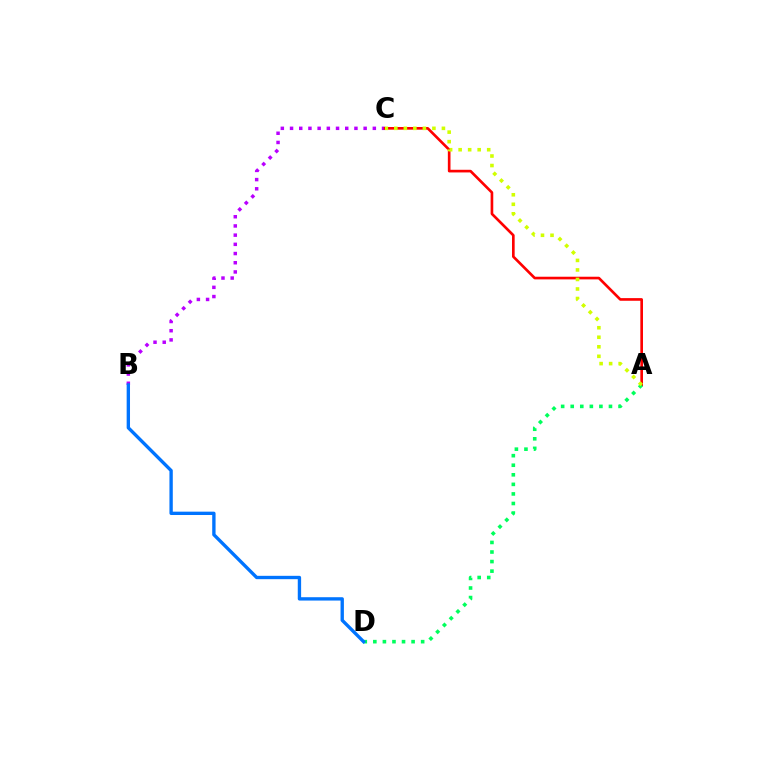{('B', 'C'): [{'color': '#b900ff', 'line_style': 'dotted', 'thickness': 2.5}], ('A', 'C'): [{'color': '#ff0000', 'line_style': 'solid', 'thickness': 1.91}, {'color': '#d1ff00', 'line_style': 'dotted', 'thickness': 2.59}], ('A', 'D'): [{'color': '#00ff5c', 'line_style': 'dotted', 'thickness': 2.6}], ('B', 'D'): [{'color': '#0074ff', 'line_style': 'solid', 'thickness': 2.41}]}